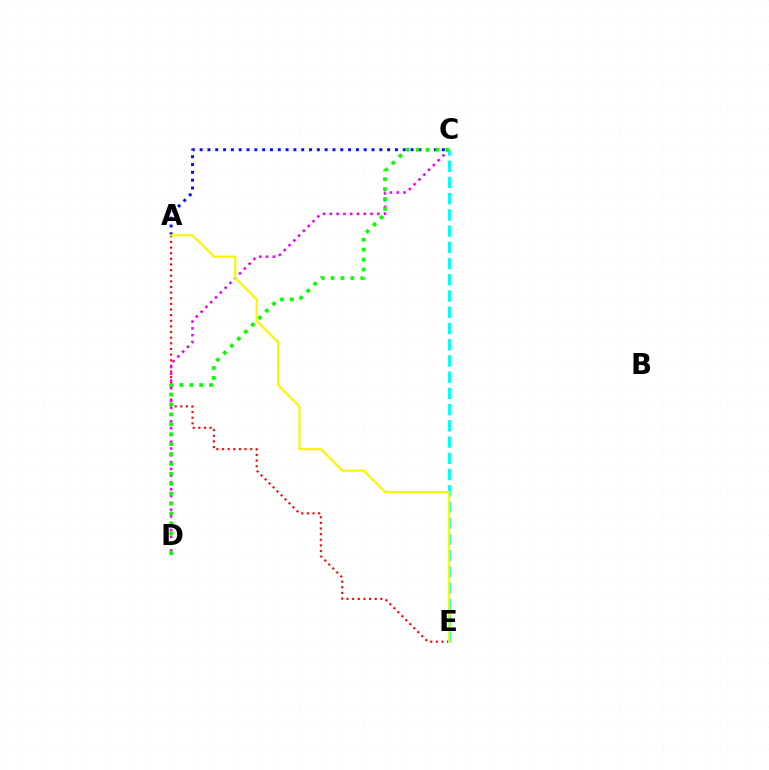{('A', 'E'): [{'color': '#ff0000', 'line_style': 'dotted', 'thickness': 1.53}, {'color': '#fcf500', 'line_style': 'solid', 'thickness': 1.55}], ('A', 'C'): [{'color': '#0010ff', 'line_style': 'dotted', 'thickness': 2.12}], ('C', 'D'): [{'color': '#ee00ff', 'line_style': 'dotted', 'thickness': 1.85}, {'color': '#08ff00', 'line_style': 'dotted', 'thickness': 2.69}], ('C', 'E'): [{'color': '#00fff6', 'line_style': 'dashed', 'thickness': 2.2}]}